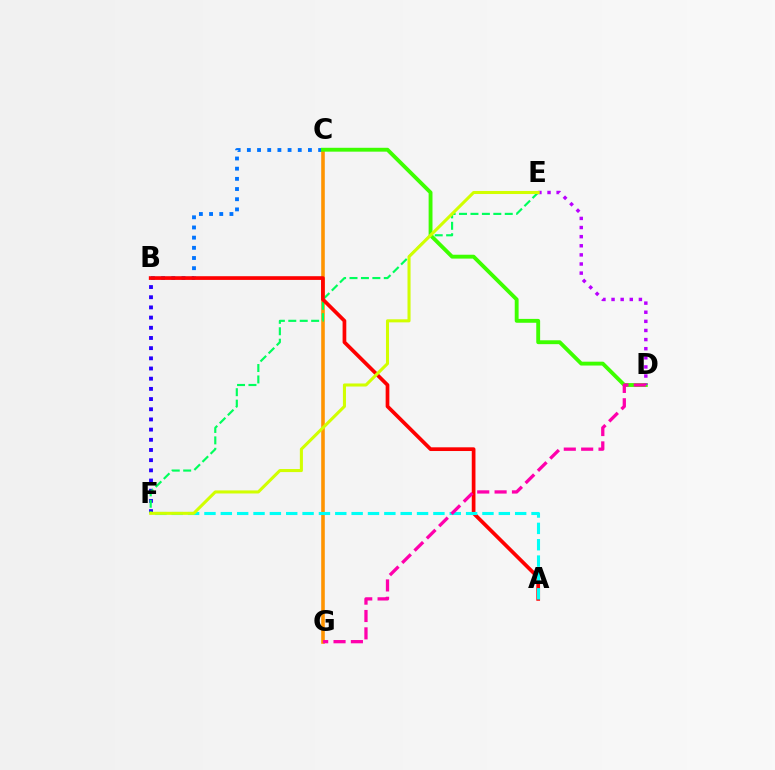{('B', 'C'): [{'color': '#0074ff', 'line_style': 'dotted', 'thickness': 2.77}], ('B', 'F'): [{'color': '#2500ff', 'line_style': 'dotted', 'thickness': 2.77}], ('C', 'G'): [{'color': '#ff9400', 'line_style': 'solid', 'thickness': 2.58}], ('C', 'D'): [{'color': '#3dff00', 'line_style': 'solid', 'thickness': 2.78}], ('E', 'F'): [{'color': '#00ff5c', 'line_style': 'dashed', 'thickness': 1.55}, {'color': '#d1ff00', 'line_style': 'solid', 'thickness': 2.2}], ('D', 'E'): [{'color': '#b900ff', 'line_style': 'dotted', 'thickness': 2.48}], ('A', 'B'): [{'color': '#ff0000', 'line_style': 'solid', 'thickness': 2.67}], ('A', 'F'): [{'color': '#00fff6', 'line_style': 'dashed', 'thickness': 2.22}], ('D', 'G'): [{'color': '#ff00ac', 'line_style': 'dashed', 'thickness': 2.36}]}